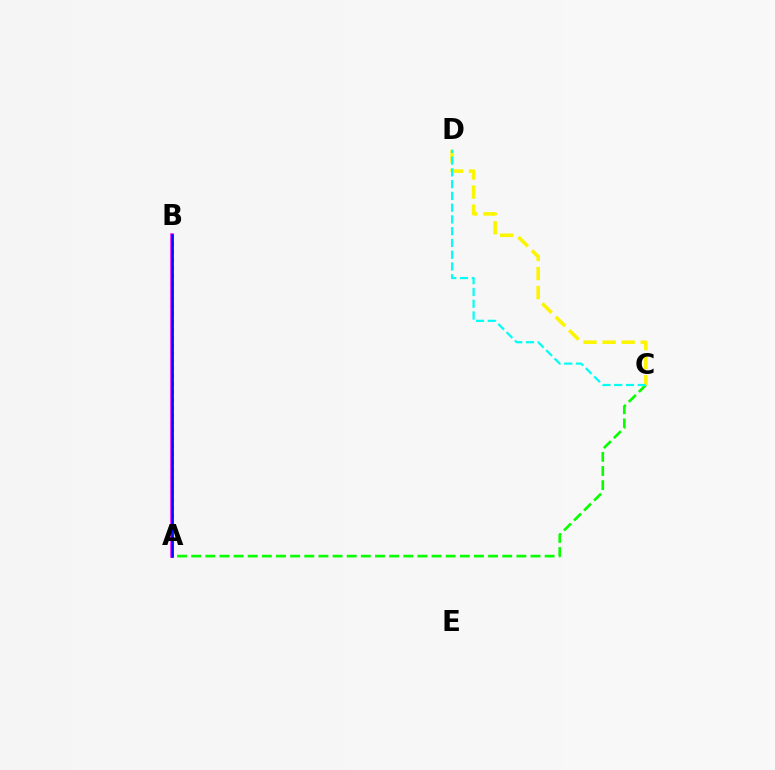{('A', 'C'): [{'color': '#08ff00', 'line_style': 'dashed', 'thickness': 1.92}], ('A', 'B'): [{'color': '#ff0000', 'line_style': 'dotted', 'thickness': 2.11}, {'color': '#ee00ff', 'line_style': 'solid', 'thickness': 2.54}, {'color': '#0010ff', 'line_style': 'solid', 'thickness': 1.83}], ('C', 'D'): [{'color': '#fcf500', 'line_style': 'dashed', 'thickness': 2.59}, {'color': '#00fff6', 'line_style': 'dashed', 'thickness': 1.6}]}